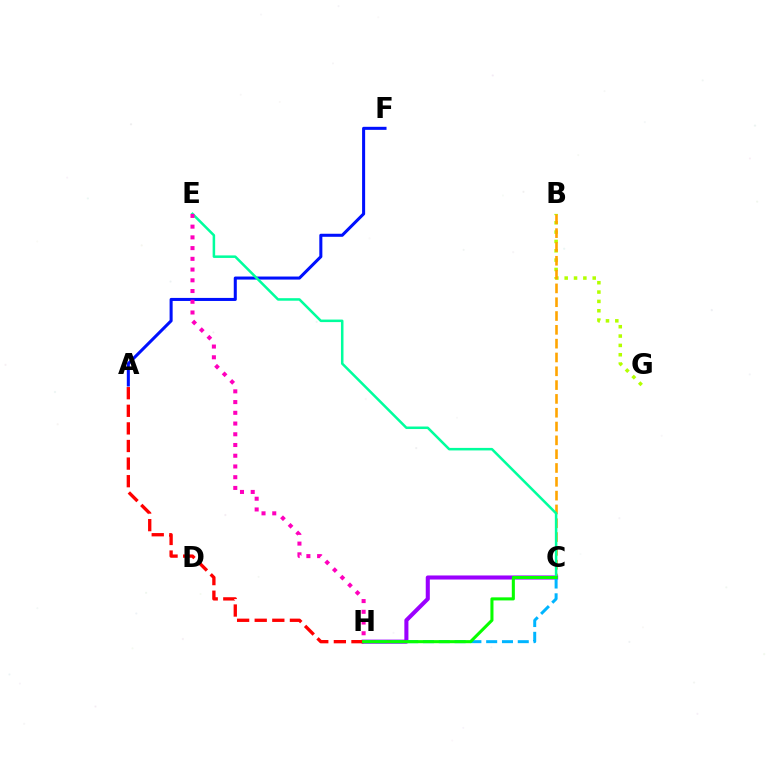{('A', 'F'): [{'color': '#0010ff', 'line_style': 'solid', 'thickness': 2.19}], ('B', 'G'): [{'color': '#b3ff00', 'line_style': 'dotted', 'thickness': 2.54}], ('B', 'C'): [{'color': '#ffa500', 'line_style': 'dashed', 'thickness': 1.88}], ('C', 'H'): [{'color': '#9b00ff', 'line_style': 'solid', 'thickness': 2.93}, {'color': '#00b5ff', 'line_style': 'dashed', 'thickness': 2.15}, {'color': '#08ff00', 'line_style': 'solid', 'thickness': 2.21}], ('A', 'H'): [{'color': '#ff0000', 'line_style': 'dashed', 'thickness': 2.39}], ('C', 'E'): [{'color': '#00ff9d', 'line_style': 'solid', 'thickness': 1.82}], ('E', 'H'): [{'color': '#ff00bd', 'line_style': 'dotted', 'thickness': 2.92}]}